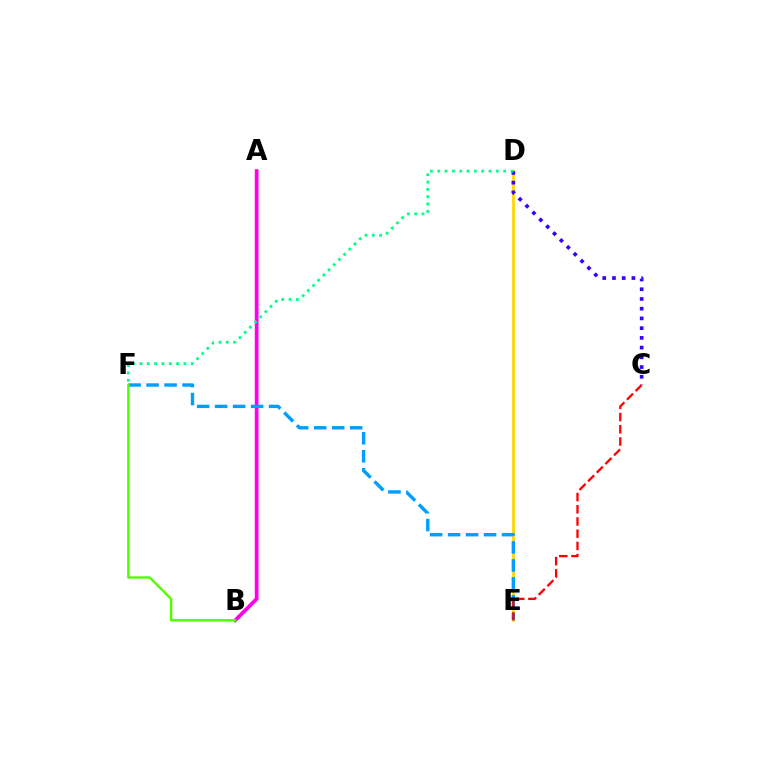{('D', 'E'): [{'color': '#ffd500', 'line_style': 'solid', 'thickness': 1.97}], ('A', 'B'): [{'color': '#ff00ed', 'line_style': 'solid', 'thickness': 2.7}], ('E', 'F'): [{'color': '#009eff', 'line_style': 'dashed', 'thickness': 2.44}], ('B', 'F'): [{'color': '#4fff00', 'line_style': 'solid', 'thickness': 1.7}], ('C', 'D'): [{'color': '#3700ff', 'line_style': 'dotted', 'thickness': 2.64}], ('C', 'E'): [{'color': '#ff0000', 'line_style': 'dashed', 'thickness': 1.66}], ('D', 'F'): [{'color': '#00ff86', 'line_style': 'dotted', 'thickness': 1.99}]}